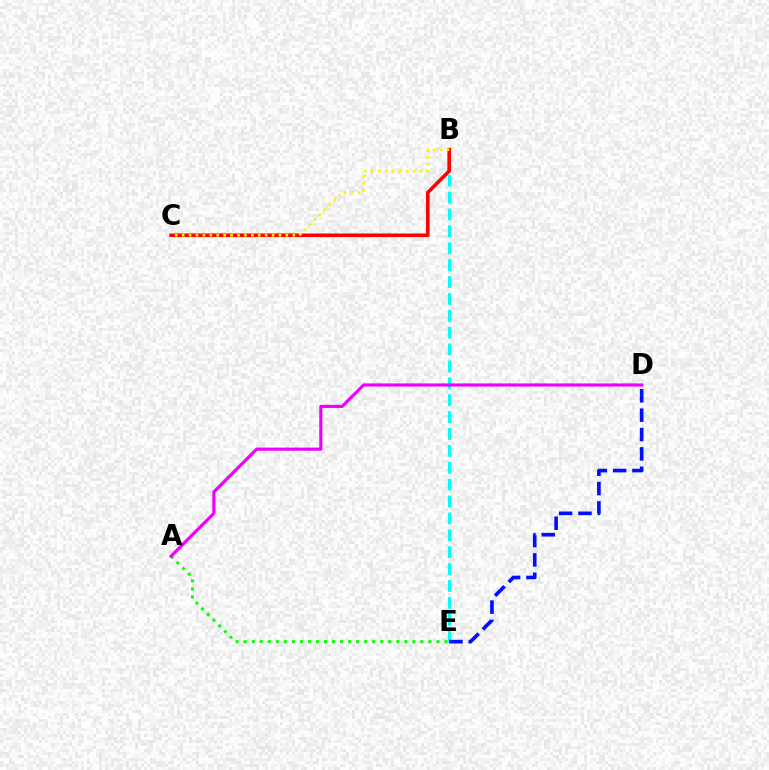{('B', 'E'): [{'color': '#00fff6', 'line_style': 'dashed', 'thickness': 2.29}], ('B', 'C'): [{'color': '#ff0000', 'line_style': 'solid', 'thickness': 2.58}, {'color': '#fcf500', 'line_style': 'dotted', 'thickness': 1.88}], ('A', 'E'): [{'color': '#08ff00', 'line_style': 'dotted', 'thickness': 2.18}], ('A', 'D'): [{'color': '#ee00ff', 'line_style': 'solid', 'thickness': 2.26}], ('D', 'E'): [{'color': '#0010ff', 'line_style': 'dashed', 'thickness': 2.63}]}